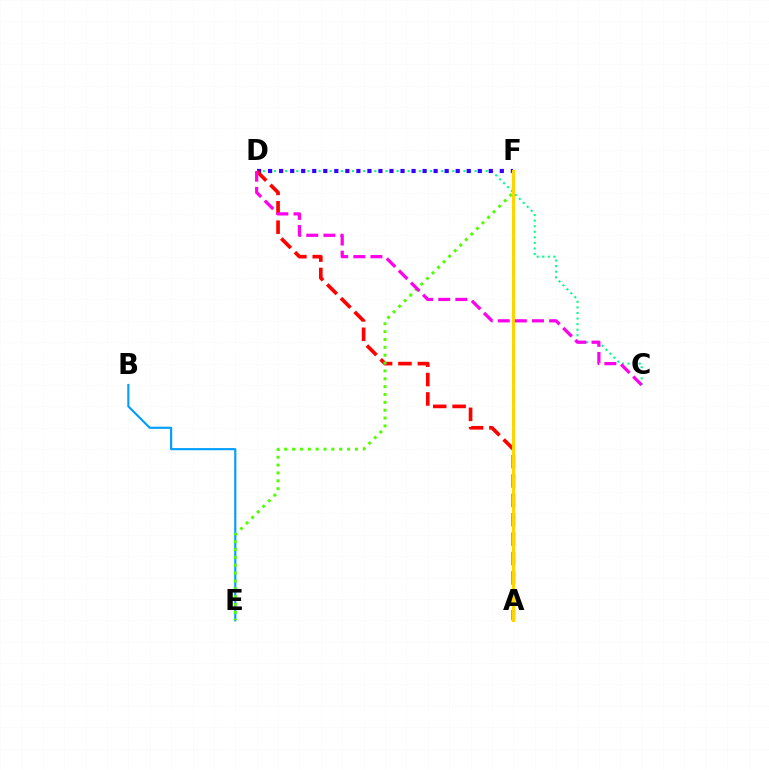{('B', 'E'): [{'color': '#009eff', 'line_style': 'solid', 'thickness': 1.54}], ('C', 'D'): [{'color': '#00ff86', 'line_style': 'dotted', 'thickness': 1.51}, {'color': '#ff00ed', 'line_style': 'dashed', 'thickness': 2.32}], ('D', 'F'): [{'color': '#3700ff', 'line_style': 'dotted', 'thickness': 3.0}], ('A', 'D'): [{'color': '#ff0000', 'line_style': 'dashed', 'thickness': 2.63}], ('E', 'F'): [{'color': '#4fff00', 'line_style': 'dotted', 'thickness': 2.14}], ('A', 'F'): [{'color': '#ffd500', 'line_style': 'solid', 'thickness': 2.25}]}